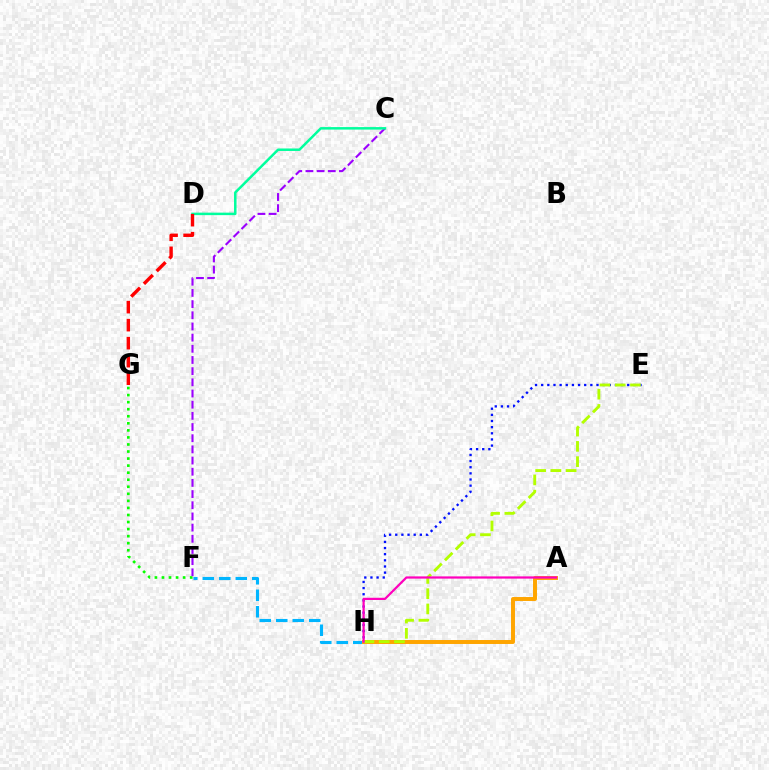{('F', 'H'): [{'color': '#00b5ff', 'line_style': 'dashed', 'thickness': 2.24}], ('E', 'H'): [{'color': '#0010ff', 'line_style': 'dotted', 'thickness': 1.67}, {'color': '#b3ff00', 'line_style': 'dashed', 'thickness': 2.07}], ('C', 'F'): [{'color': '#9b00ff', 'line_style': 'dashed', 'thickness': 1.52}], ('A', 'H'): [{'color': '#ffa500', 'line_style': 'solid', 'thickness': 2.85}, {'color': '#ff00bd', 'line_style': 'solid', 'thickness': 1.6}], ('C', 'D'): [{'color': '#00ff9d', 'line_style': 'solid', 'thickness': 1.8}], ('F', 'G'): [{'color': '#08ff00', 'line_style': 'dotted', 'thickness': 1.92}], ('D', 'G'): [{'color': '#ff0000', 'line_style': 'dashed', 'thickness': 2.45}]}